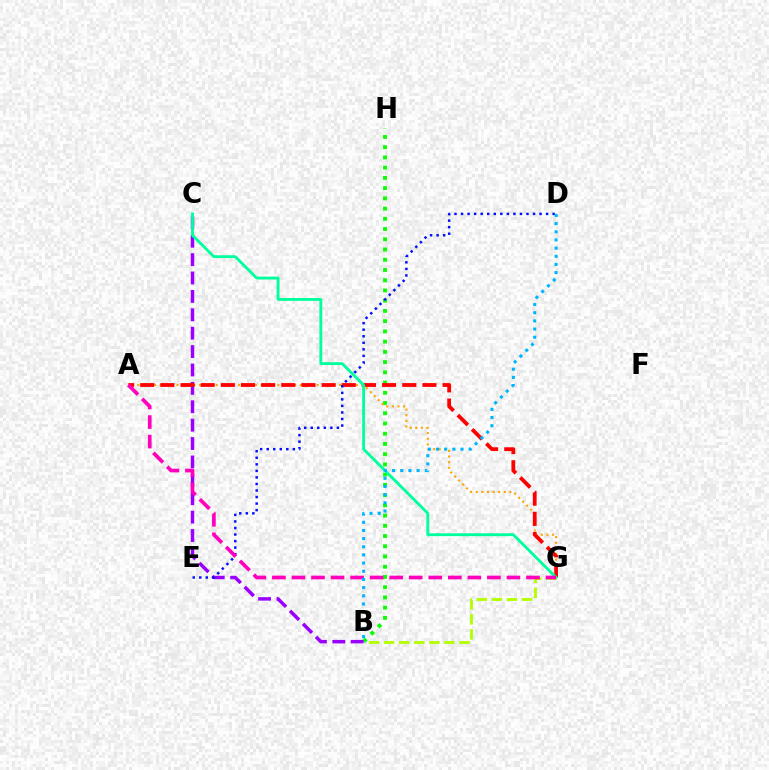{('B', 'H'): [{'color': '#08ff00', 'line_style': 'dotted', 'thickness': 2.78}], ('A', 'G'): [{'color': '#ffa500', 'line_style': 'dotted', 'thickness': 1.52}, {'color': '#ff0000', 'line_style': 'dashed', 'thickness': 2.74}, {'color': '#ff00bd', 'line_style': 'dashed', 'thickness': 2.65}], ('B', 'C'): [{'color': '#9b00ff', 'line_style': 'dashed', 'thickness': 2.5}], ('C', 'G'): [{'color': '#00ff9d', 'line_style': 'solid', 'thickness': 2.06}], ('D', 'E'): [{'color': '#0010ff', 'line_style': 'dotted', 'thickness': 1.78}], ('B', 'G'): [{'color': '#b3ff00', 'line_style': 'dashed', 'thickness': 2.05}], ('B', 'D'): [{'color': '#00b5ff', 'line_style': 'dotted', 'thickness': 2.22}]}